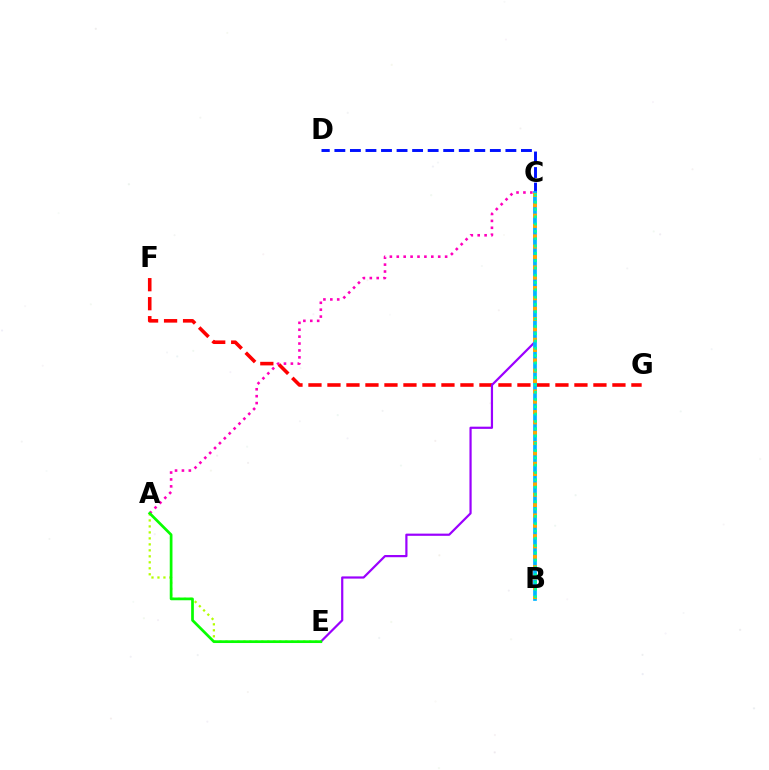{('F', 'G'): [{'color': '#ff0000', 'line_style': 'dashed', 'thickness': 2.58}], ('C', 'E'): [{'color': '#9b00ff', 'line_style': 'solid', 'thickness': 1.59}], ('C', 'D'): [{'color': '#0010ff', 'line_style': 'dashed', 'thickness': 2.11}], ('A', 'E'): [{'color': '#b3ff00', 'line_style': 'dotted', 'thickness': 1.63}, {'color': '#08ff00', 'line_style': 'solid', 'thickness': 1.96}], ('A', 'C'): [{'color': '#ff00bd', 'line_style': 'dotted', 'thickness': 1.88}], ('B', 'C'): [{'color': '#00b5ff', 'line_style': 'solid', 'thickness': 2.66}, {'color': '#ffa500', 'line_style': 'dotted', 'thickness': 2.81}, {'color': '#00ff9d', 'line_style': 'dotted', 'thickness': 1.99}]}